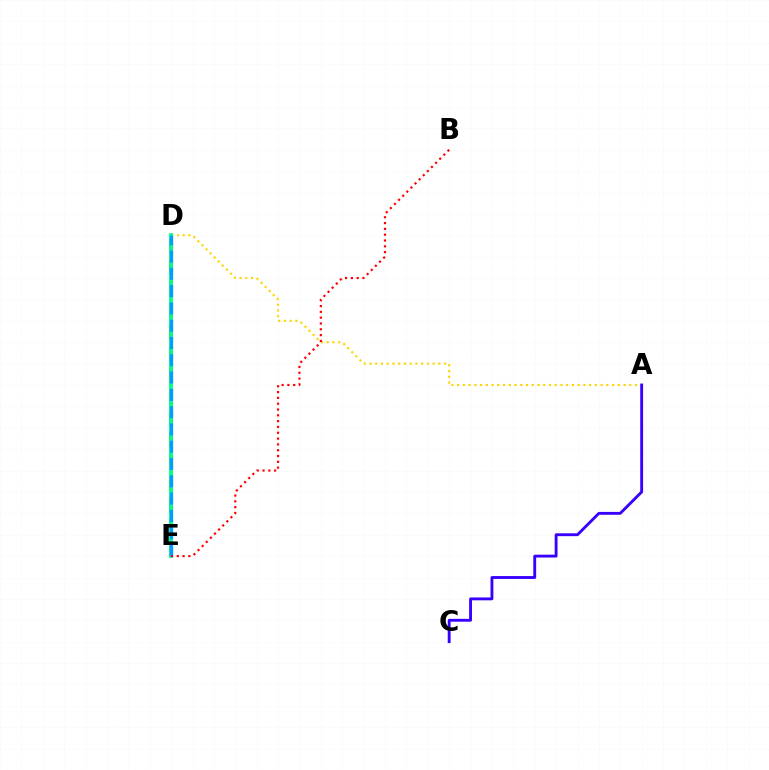{('D', 'E'): [{'color': '#4fff00', 'line_style': 'dotted', 'thickness': 2.3}, {'color': '#ff00ed', 'line_style': 'dashed', 'thickness': 2.94}, {'color': '#00ff86', 'line_style': 'solid', 'thickness': 2.74}, {'color': '#009eff', 'line_style': 'dashed', 'thickness': 2.35}], ('A', 'D'): [{'color': '#ffd500', 'line_style': 'dotted', 'thickness': 1.56}], ('A', 'C'): [{'color': '#3700ff', 'line_style': 'solid', 'thickness': 2.06}], ('B', 'E'): [{'color': '#ff0000', 'line_style': 'dotted', 'thickness': 1.58}]}